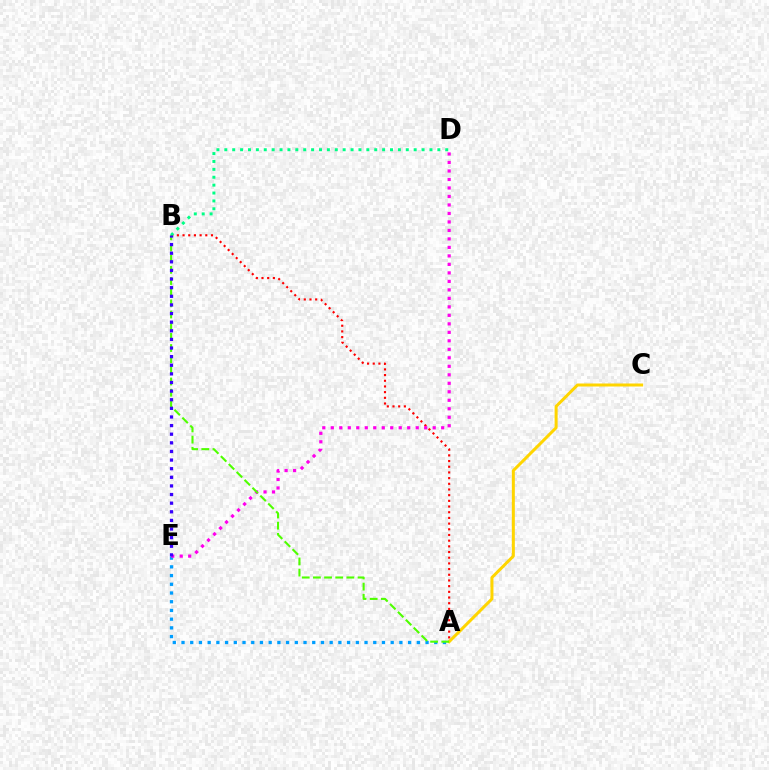{('A', 'B'): [{'color': '#ff0000', 'line_style': 'dotted', 'thickness': 1.54}, {'color': '#4fff00', 'line_style': 'dashed', 'thickness': 1.52}], ('B', 'D'): [{'color': '#00ff86', 'line_style': 'dotted', 'thickness': 2.14}], ('A', 'C'): [{'color': '#ffd500', 'line_style': 'solid', 'thickness': 2.17}], ('A', 'E'): [{'color': '#009eff', 'line_style': 'dotted', 'thickness': 2.37}], ('D', 'E'): [{'color': '#ff00ed', 'line_style': 'dotted', 'thickness': 2.31}], ('B', 'E'): [{'color': '#3700ff', 'line_style': 'dotted', 'thickness': 2.34}]}